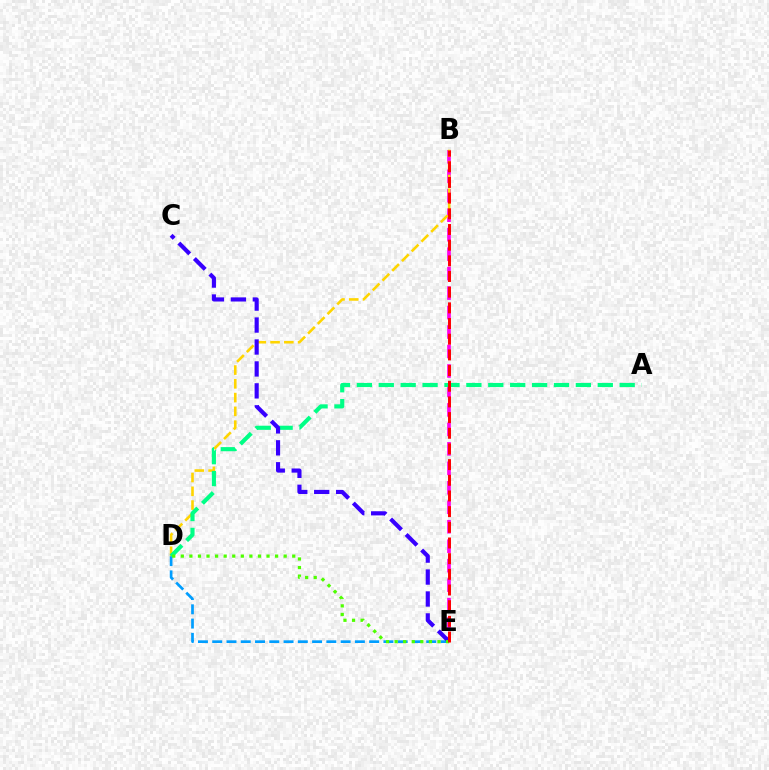{('B', 'E'): [{'color': '#ff00ed', 'line_style': 'dashed', 'thickness': 2.65}, {'color': '#ff0000', 'line_style': 'dashed', 'thickness': 2.13}], ('D', 'E'): [{'color': '#009eff', 'line_style': 'dashed', 'thickness': 1.94}, {'color': '#4fff00', 'line_style': 'dotted', 'thickness': 2.33}], ('B', 'D'): [{'color': '#ffd500', 'line_style': 'dashed', 'thickness': 1.87}], ('A', 'D'): [{'color': '#00ff86', 'line_style': 'dashed', 'thickness': 2.98}], ('C', 'E'): [{'color': '#3700ff', 'line_style': 'dashed', 'thickness': 2.98}]}